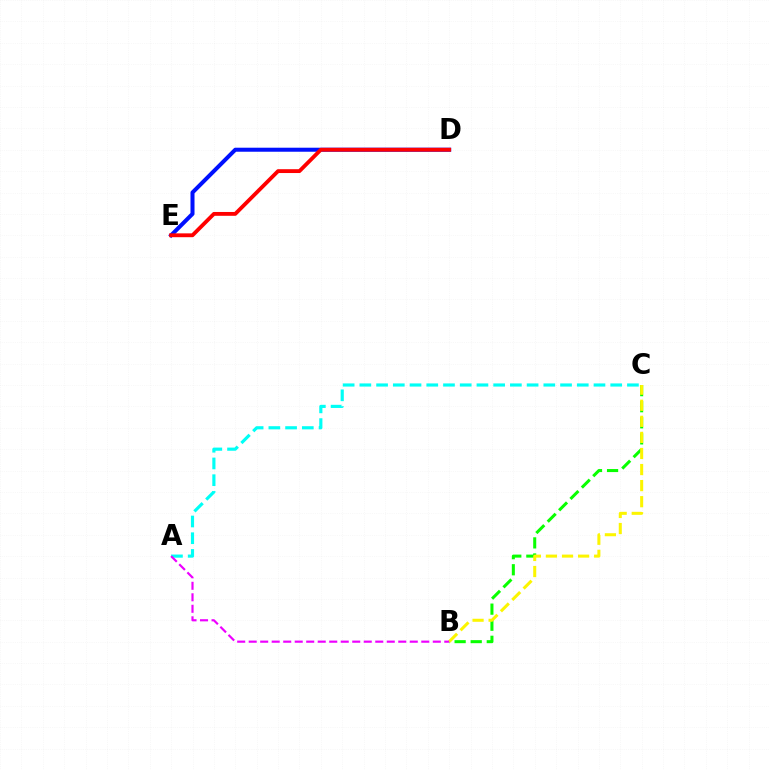{('D', 'E'): [{'color': '#0010ff', 'line_style': 'solid', 'thickness': 2.9}, {'color': '#ff0000', 'line_style': 'solid', 'thickness': 2.77}], ('B', 'C'): [{'color': '#08ff00', 'line_style': 'dashed', 'thickness': 2.19}, {'color': '#fcf500', 'line_style': 'dashed', 'thickness': 2.18}], ('A', 'C'): [{'color': '#00fff6', 'line_style': 'dashed', 'thickness': 2.27}], ('A', 'B'): [{'color': '#ee00ff', 'line_style': 'dashed', 'thickness': 1.56}]}